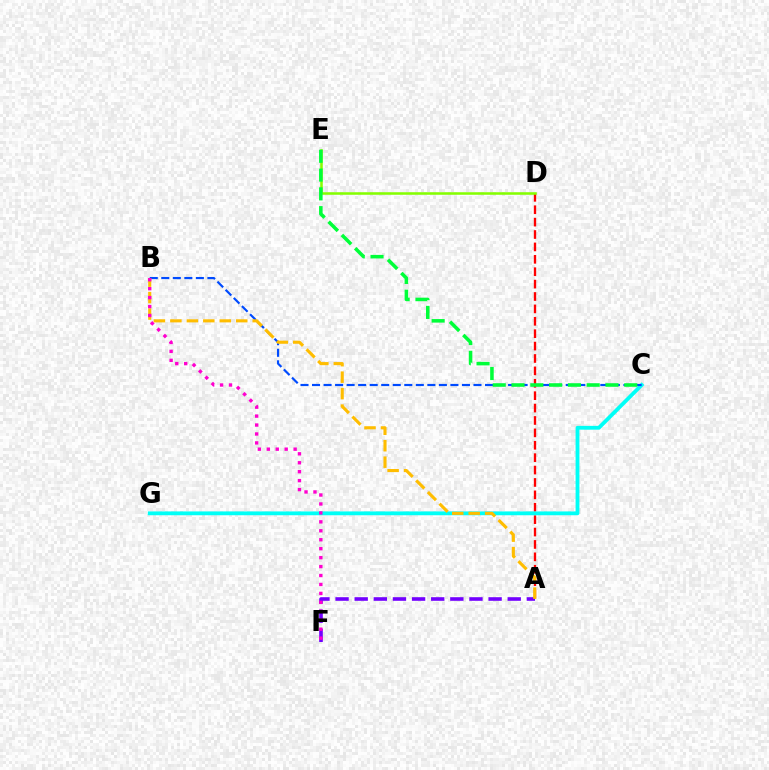{('A', 'D'): [{'color': '#ff0000', 'line_style': 'dashed', 'thickness': 1.68}], ('C', 'G'): [{'color': '#00fff6', 'line_style': 'solid', 'thickness': 2.75}], ('A', 'F'): [{'color': '#7200ff', 'line_style': 'dashed', 'thickness': 2.6}], ('B', 'C'): [{'color': '#004bff', 'line_style': 'dashed', 'thickness': 1.57}], ('D', 'E'): [{'color': '#84ff00', 'line_style': 'solid', 'thickness': 1.83}], ('A', 'B'): [{'color': '#ffbd00', 'line_style': 'dashed', 'thickness': 2.24}], ('B', 'F'): [{'color': '#ff00cf', 'line_style': 'dotted', 'thickness': 2.43}], ('C', 'E'): [{'color': '#00ff39', 'line_style': 'dashed', 'thickness': 2.55}]}